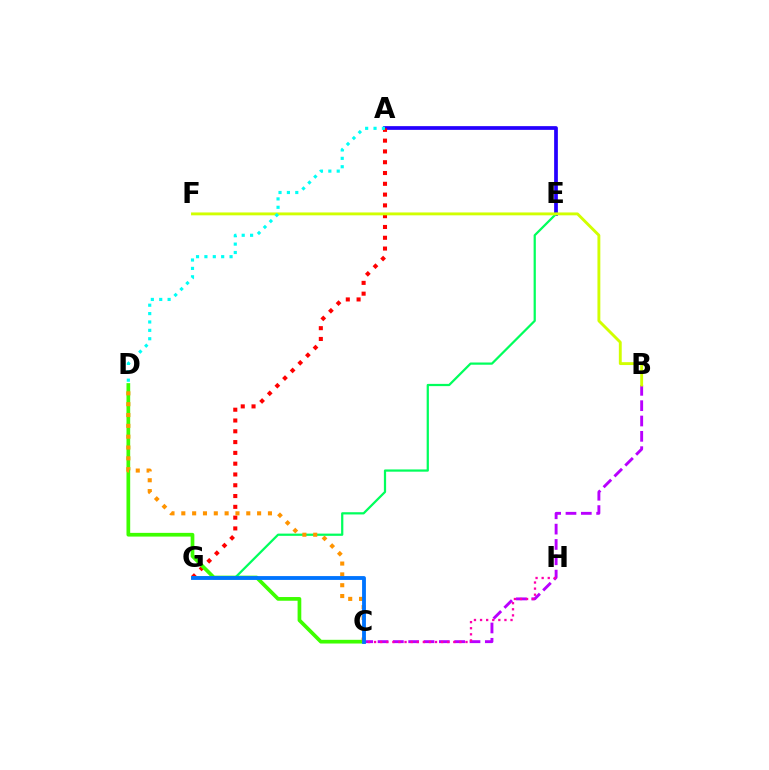{('A', 'E'): [{'color': '#2500ff', 'line_style': 'solid', 'thickness': 2.68}], ('A', 'G'): [{'color': '#ff0000', 'line_style': 'dotted', 'thickness': 2.93}], ('C', 'D'): [{'color': '#3dff00', 'line_style': 'solid', 'thickness': 2.67}, {'color': '#ff9400', 'line_style': 'dotted', 'thickness': 2.94}], ('B', 'C'): [{'color': '#b900ff', 'line_style': 'dashed', 'thickness': 2.08}], ('E', 'G'): [{'color': '#00ff5c', 'line_style': 'solid', 'thickness': 1.61}], ('C', 'G'): [{'color': '#0074ff', 'line_style': 'solid', 'thickness': 2.76}], ('C', 'H'): [{'color': '#ff00ac', 'line_style': 'dotted', 'thickness': 1.66}], ('B', 'F'): [{'color': '#d1ff00', 'line_style': 'solid', 'thickness': 2.08}], ('A', 'D'): [{'color': '#00fff6', 'line_style': 'dotted', 'thickness': 2.28}]}